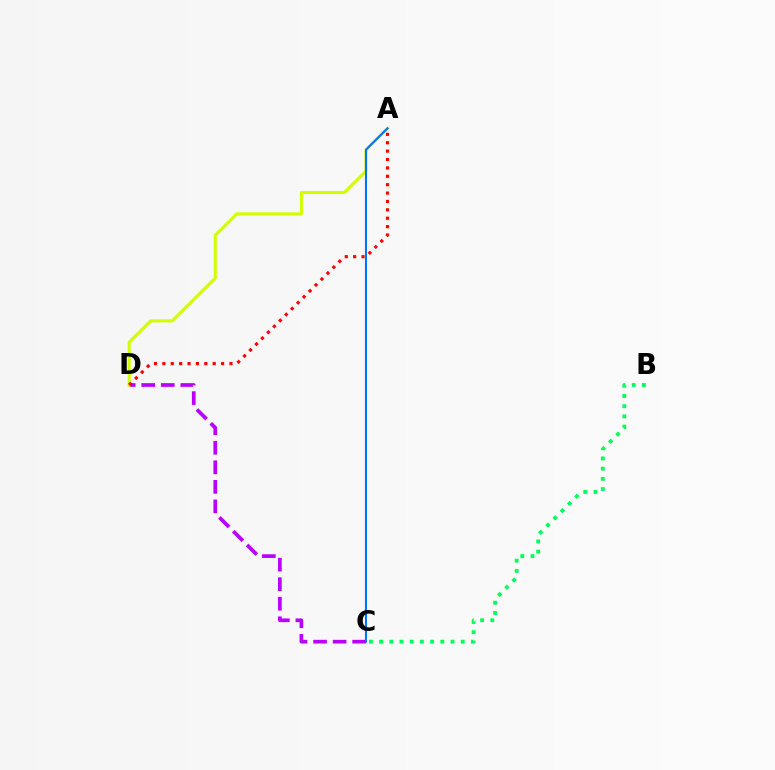{('C', 'D'): [{'color': '#b900ff', 'line_style': 'dashed', 'thickness': 2.65}], ('B', 'C'): [{'color': '#00ff5c', 'line_style': 'dotted', 'thickness': 2.77}], ('A', 'D'): [{'color': '#d1ff00', 'line_style': 'solid', 'thickness': 2.21}, {'color': '#ff0000', 'line_style': 'dotted', 'thickness': 2.28}], ('A', 'C'): [{'color': '#0074ff', 'line_style': 'solid', 'thickness': 1.5}]}